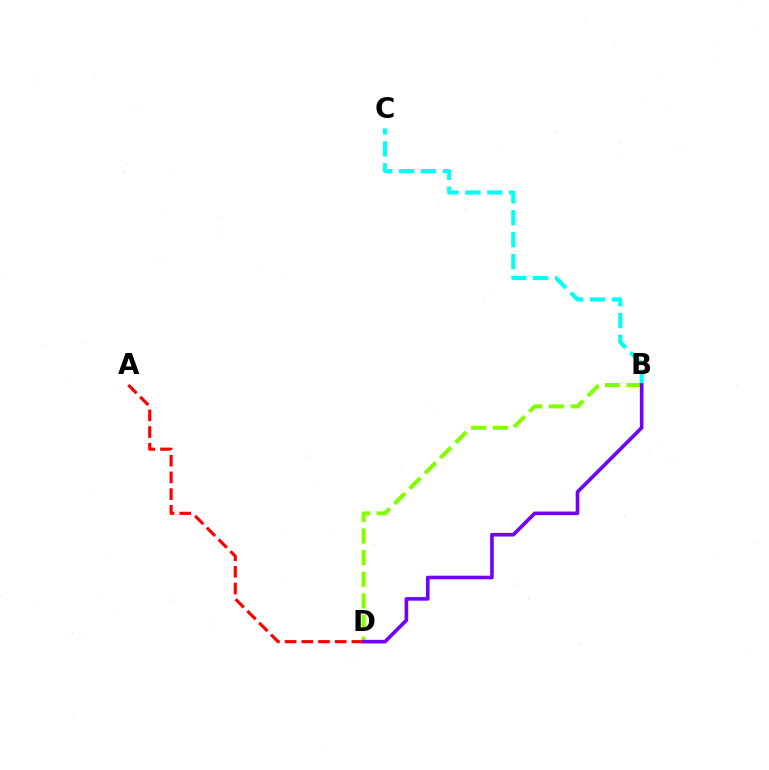{('B', 'D'): [{'color': '#84ff00', 'line_style': 'dashed', 'thickness': 2.94}, {'color': '#7200ff', 'line_style': 'solid', 'thickness': 2.6}], ('A', 'D'): [{'color': '#ff0000', 'line_style': 'dashed', 'thickness': 2.27}], ('B', 'C'): [{'color': '#00fff6', 'line_style': 'dashed', 'thickness': 2.98}]}